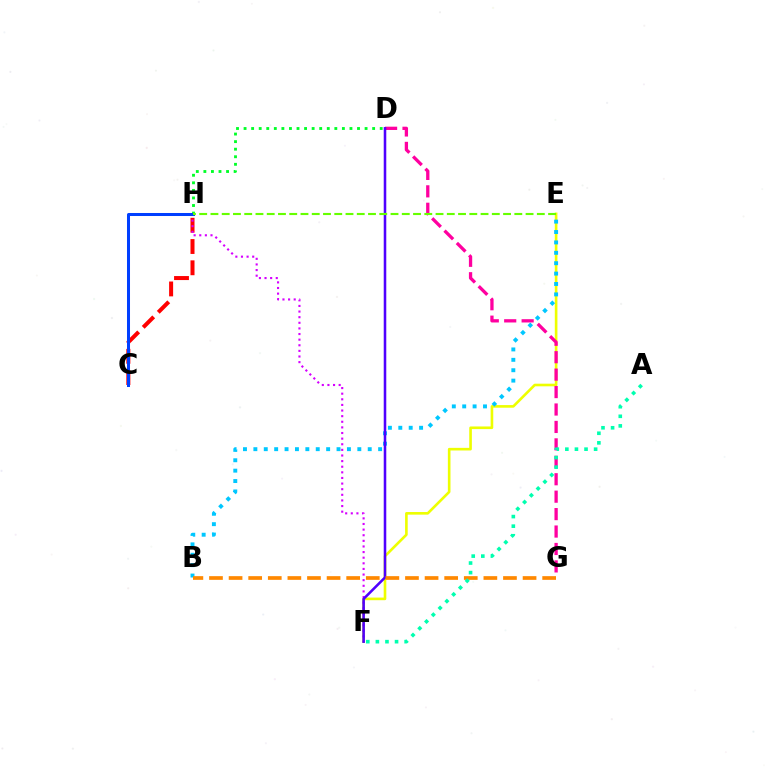{('E', 'F'): [{'color': '#eeff00', 'line_style': 'solid', 'thickness': 1.89}], ('C', 'H'): [{'color': '#ff0000', 'line_style': 'dashed', 'thickness': 2.89}, {'color': '#003fff', 'line_style': 'solid', 'thickness': 2.17}], ('B', 'E'): [{'color': '#00c7ff', 'line_style': 'dotted', 'thickness': 2.82}], ('D', 'H'): [{'color': '#00ff27', 'line_style': 'dotted', 'thickness': 2.05}], ('D', 'G'): [{'color': '#ff00a0', 'line_style': 'dashed', 'thickness': 2.37}], ('F', 'H'): [{'color': '#d600ff', 'line_style': 'dotted', 'thickness': 1.53}], ('D', 'F'): [{'color': '#4f00ff', 'line_style': 'solid', 'thickness': 1.84}], ('B', 'G'): [{'color': '#ff8800', 'line_style': 'dashed', 'thickness': 2.66}], ('A', 'F'): [{'color': '#00ffaf', 'line_style': 'dotted', 'thickness': 2.6}], ('E', 'H'): [{'color': '#66ff00', 'line_style': 'dashed', 'thickness': 1.53}]}